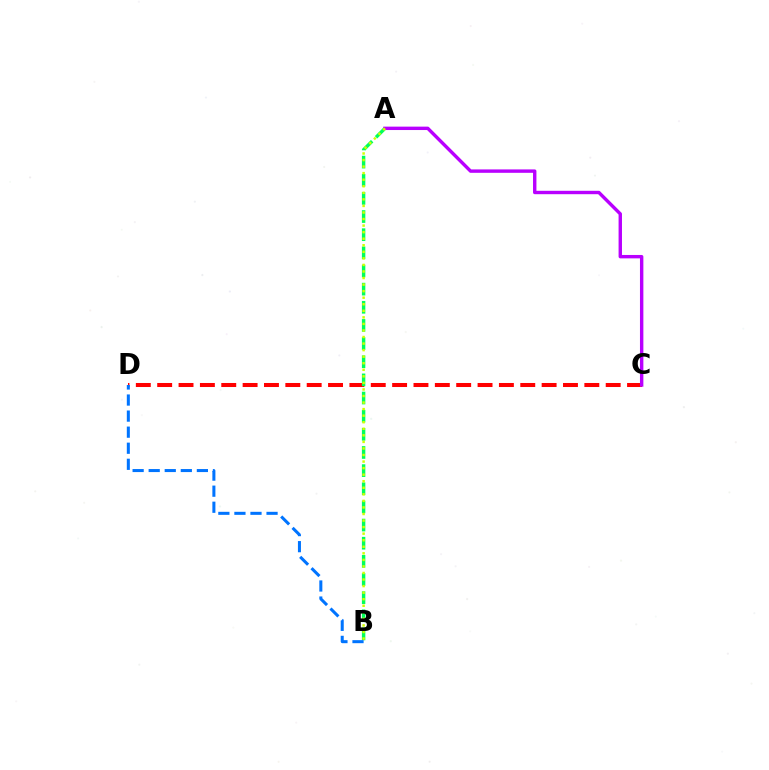{('C', 'D'): [{'color': '#ff0000', 'line_style': 'dashed', 'thickness': 2.9}], ('A', 'B'): [{'color': '#00ff5c', 'line_style': 'dashed', 'thickness': 2.47}, {'color': '#d1ff00', 'line_style': 'dotted', 'thickness': 1.78}], ('A', 'C'): [{'color': '#b900ff', 'line_style': 'solid', 'thickness': 2.45}], ('B', 'D'): [{'color': '#0074ff', 'line_style': 'dashed', 'thickness': 2.18}]}